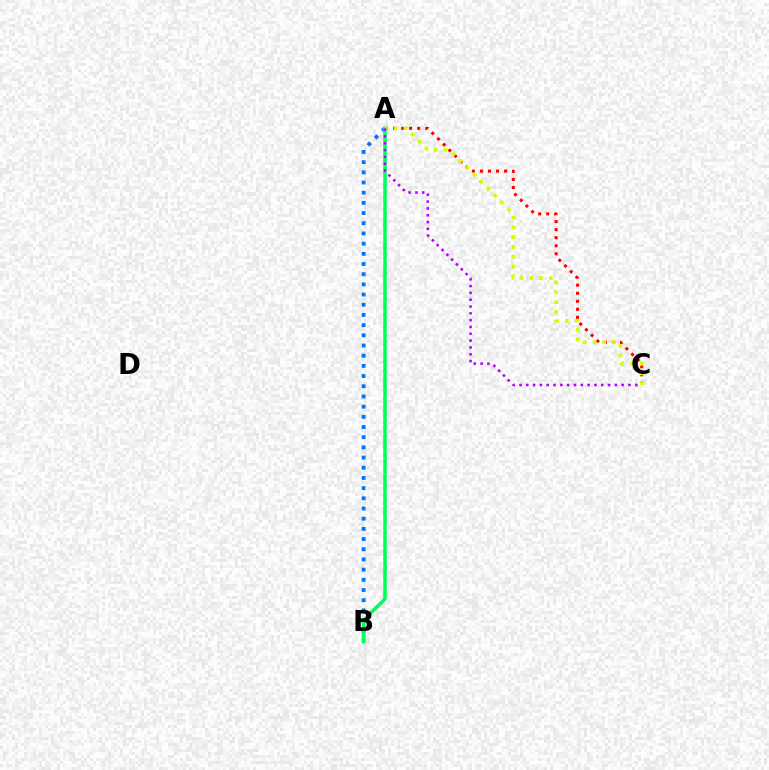{('A', 'B'): [{'color': '#0074ff', 'line_style': 'dotted', 'thickness': 2.77}, {'color': '#00ff5c', 'line_style': 'solid', 'thickness': 2.55}], ('A', 'C'): [{'color': '#ff0000', 'line_style': 'dotted', 'thickness': 2.19}, {'color': '#d1ff00', 'line_style': 'dotted', 'thickness': 2.66}, {'color': '#b900ff', 'line_style': 'dotted', 'thickness': 1.85}]}